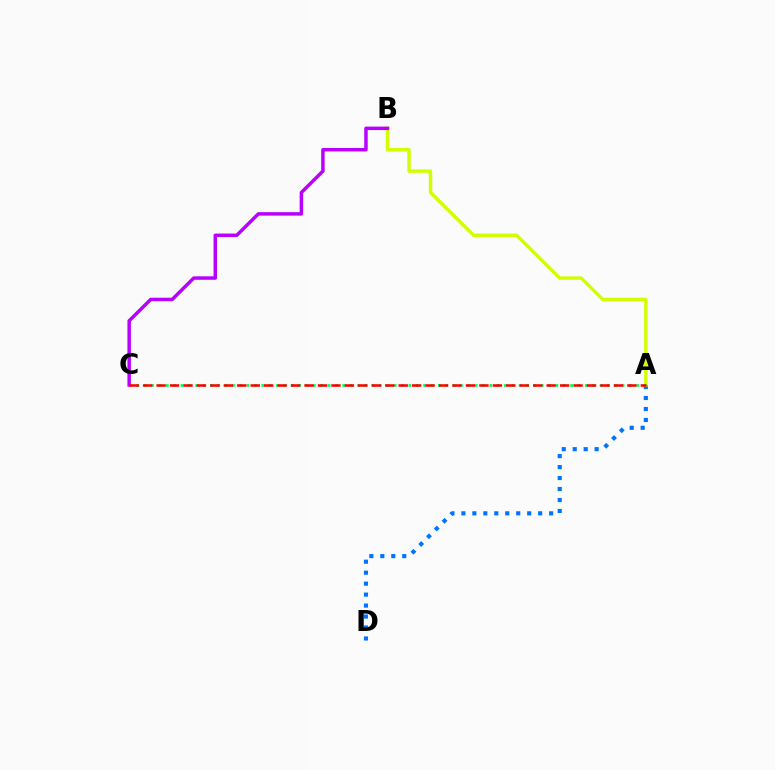{('A', 'D'): [{'color': '#0074ff', 'line_style': 'dotted', 'thickness': 2.98}], ('A', 'B'): [{'color': '#d1ff00', 'line_style': 'solid', 'thickness': 2.46}], ('A', 'C'): [{'color': '#00ff5c', 'line_style': 'dotted', 'thickness': 2.0}, {'color': '#ff0000', 'line_style': 'dashed', 'thickness': 1.83}], ('B', 'C'): [{'color': '#b900ff', 'line_style': 'solid', 'thickness': 2.5}]}